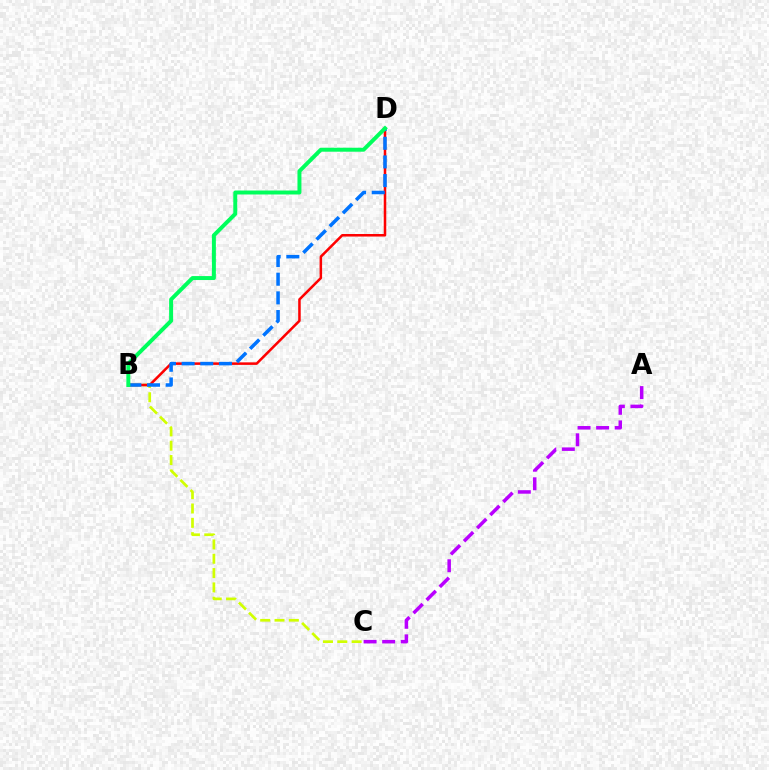{('B', 'C'): [{'color': '#d1ff00', 'line_style': 'dashed', 'thickness': 1.95}], ('B', 'D'): [{'color': '#ff0000', 'line_style': 'solid', 'thickness': 1.82}, {'color': '#0074ff', 'line_style': 'dashed', 'thickness': 2.54}, {'color': '#00ff5c', 'line_style': 'solid', 'thickness': 2.85}], ('A', 'C'): [{'color': '#b900ff', 'line_style': 'dashed', 'thickness': 2.52}]}